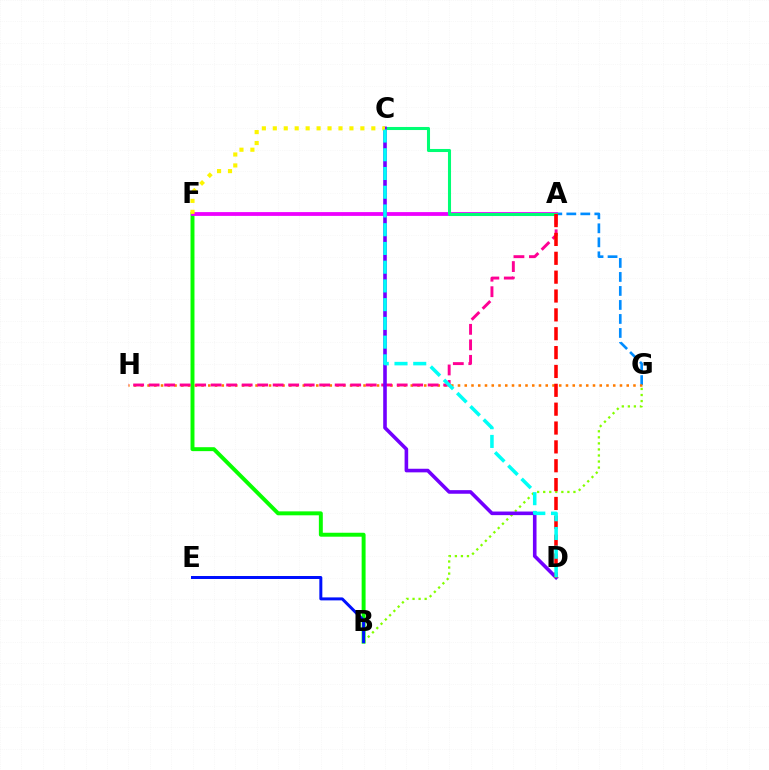{('A', 'G'): [{'color': '#008cff', 'line_style': 'dashed', 'thickness': 1.9}], ('B', 'F'): [{'color': '#08ff00', 'line_style': 'solid', 'thickness': 2.84}], ('A', 'F'): [{'color': '#ee00ff', 'line_style': 'solid', 'thickness': 2.73}], ('A', 'C'): [{'color': '#00ff74', 'line_style': 'solid', 'thickness': 2.21}], ('B', 'G'): [{'color': '#84ff00', 'line_style': 'dotted', 'thickness': 1.64}], ('B', 'E'): [{'color': '#0010ff', 'line_style': 'solid', 'thickness': 2.15}], ('G', 'H'): [{'color': '#ff7c00', 'line_style': 'dotted', 'thickness': 1.83}], ('A', 'H'): [{'color': '#ff0094', 'line_style': 'dashed', 'thickness': 2.11}], ('C', 'D'): [{'color': '#7200ff', 'line_style': 'solid', 'thickness': 2.59}, {'color': '#00fff6', 'line_style': 'dashed', 'thickness': 2.55}], ('A', 'D'): [{'color': '#ff0000', 'line_style': 'dashed', 'thickness': 2.56}], ('C', 'F'): [{'color': '#fcf500', 'line_style': 'dotted', 'thickness': 2.97}]}